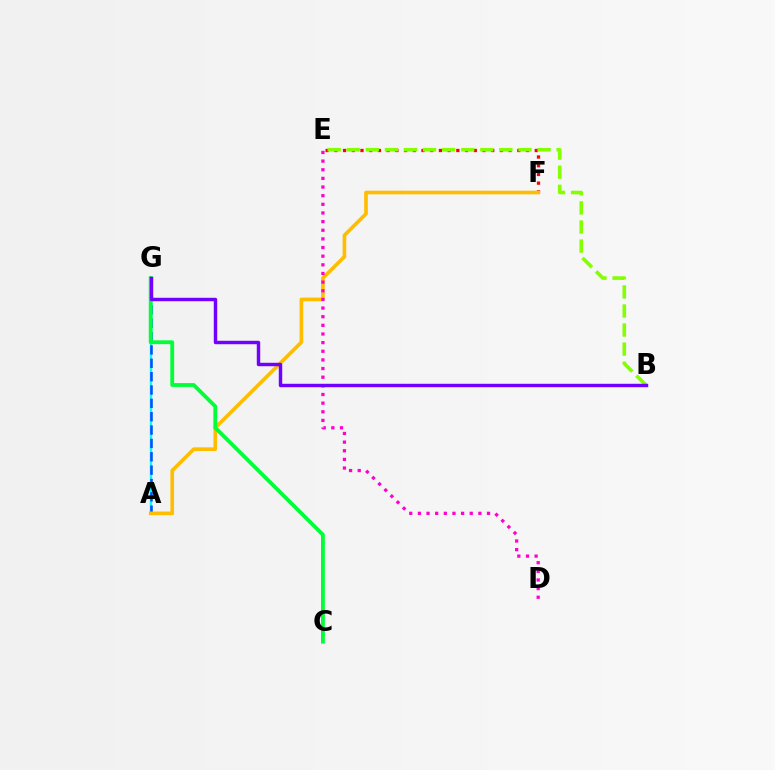{('A', 'G'): [{'color': '#00fff6', 'line_style': 'solid', 'thickness': 1.74}, {'color': '#004bff', 'line_style': 'dashed', 'thickness': 1.81}], ('E', 'F'): [{'color': '#ff0000', 'line_style': 'dotted', 'thickness': 2.37}], ('A', 'F'): [{'color': '#ffbd00', 'line_style': 'solid', 'thickness': 2.62}], ('C', 'G'): [{'color': '#00ff39', 'line_style': 'solid', 'thickness': 2.76}], ('D', 'E'): [{'color': '#ff00cf', 'line_style': 'dotted', 'thickness': 2.35}], ('B', 'E'): [{'color': '#84ff00', 'line_style': 'dashed', 'thickness': 2.59}], ('B', 'G'): [{'color': '#7200ff', 'line_style': 'solid', 'thickness': 2.48}]}